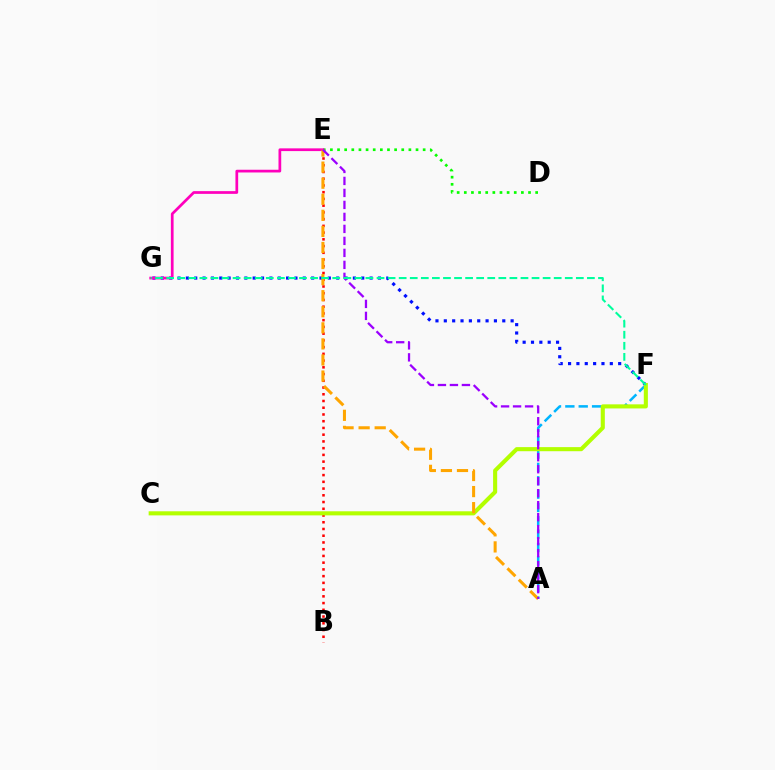{('F', 'G'): [{'color': '#0010ff', 'line_style': 'dotted', 'thickness': 2.27}, {'color': '#00ff9d', 'line_style': 'dashed', 'thickness': 1.5}], ('A', 'F'): [{'color': '#00b5ff', 'line_style': 'dashed', 'thickness': 1.81}], ('B', 'E'): [{'color': '#ff0000', 'line_style': 'dotted', 'thickness': 1.83}], ('D', 'E'): [{'color': '#08ff00', 'line_style': 'dotted', 'thickness': 1.94}], ('E', 'G'): [{'color': '#ff00bd', 'line_style': 'solid', 'thickness': 1.96}], ('C', 'F'): [{'color': '#b3ff00', 'line_style': 'solid', 'thickness': 2.94}], ('A', 'E'): [{'color': '#ffa500', 'line_style': 'dashed', 'thickness': 2.18}, {'color': '#9b00ff', 'line_style': 'dashed', 'thickness': 1.63}]}